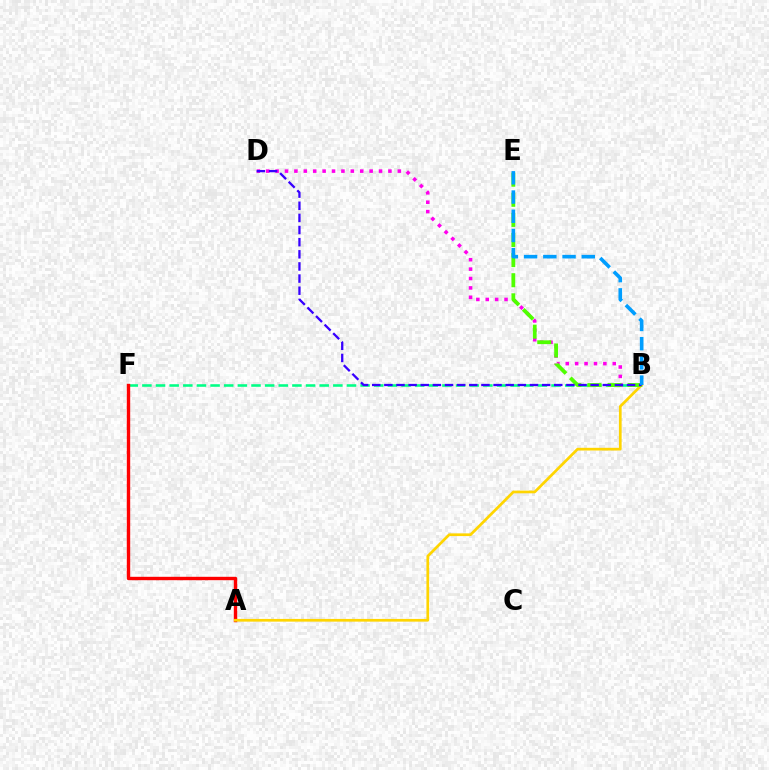{('B', 'F'): [{'color': '#00ff86', 'line_style': 'dashed', 'thickness': 1.85}], ('B', 'D'): [{'color': '#ff00ed', 'line_style': 'dotted', 'thickness': 2.55}, {'color': '#3700ff', 'line_style': 'dashed', 'thickness': 1.65}], ('A', 'F'): [{'color': '#ff0000', 'line_style': 'solid', 'thickness': 2.44}], ('A', 'B'): [{'color': '#ffd500', 'line_style': 'solid', 'thickness': 1.95}], ('B', 'E'): [{'color': '#4fff00', 'line_style': 'dashed', 'thickness': 2.73}, {'color': '#009eff', 'line_style': 'dashed', 'thickness': 2.61}]}